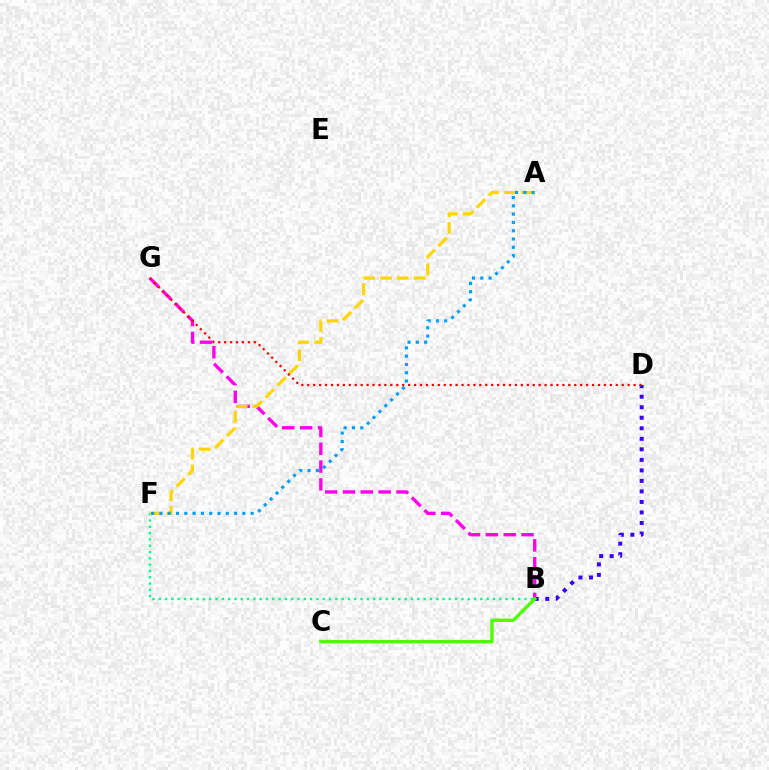{('B', 'F'): [{'color': '#00ff86', 'line_style': 'dotted', 'thickness': 1.71}], ('B', 'G'): [{'color': '#ff00ed', 'line_style': 'dashed', 'thickness': 2.42}], ('A', 'F'): [{'color': '#ffd500', 'line_style': 'dashed', 'thickness': 2.28}, {'color': '#009eff', 'line_style': 'dotted', 'thickness': 2.25}], ('D', 'G'): [{'color': '#ff0000', 'line_style': 'dotted', 'thickness': 1.61}], ('B', 'D'): [{'color': '#3700ff', 'line_style': 'dotted', 'thickness': 2.86}], ('B', 'C'): [{'color': '#4fff00', 'line_style': 'solid', 'thickness': 2.44}]}